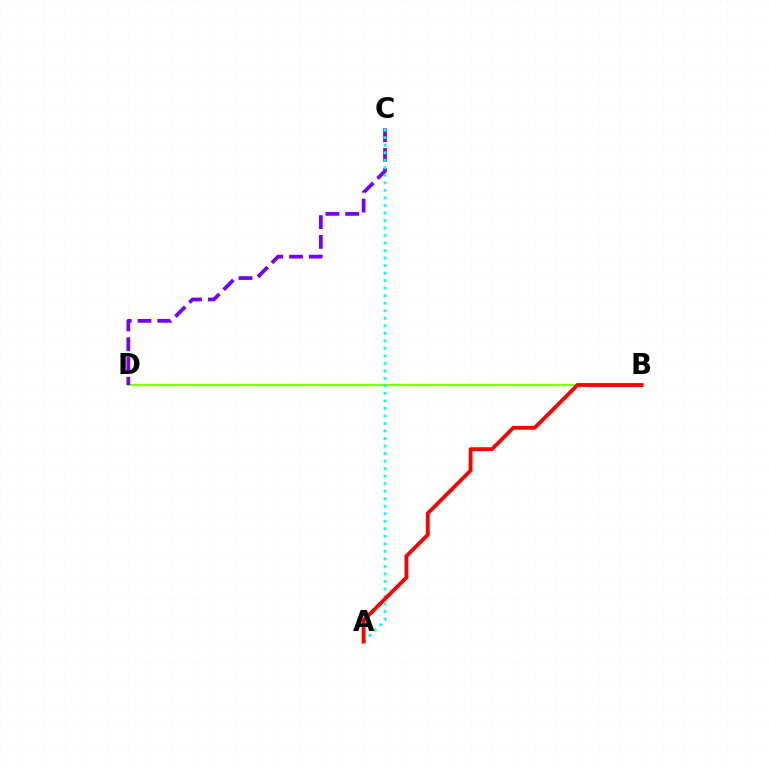{('B', 'D'): [{'color': '#84ff00', 'line_style': 'solid', 'thickness': 1.61}], ('C', 'D'): [{'color': '#7200ff', 'line_style': 'dashed', 'thickness': 2.69}], ('A', 'C'): [{'color': '#00fff6', 'line_style': 'dotted', 'thickness': 2.04}], ('A', 'B'): [{'color': '#ff0000', 'line_style': 'solid', 'thickness': 2.76}]}